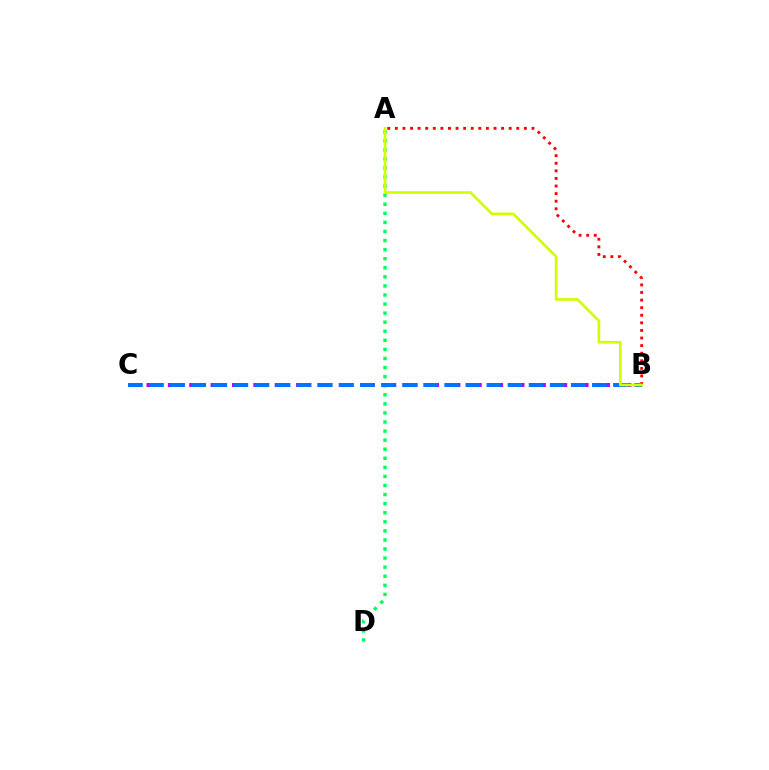{('A', 'D'): [{'color': '#00ff5c', 'line_style': 'dotted', 'thickness': 2.47}], ('B', 'C'): [{'color': '#b900ff', 'line_style': 'dotted', 'thickness': 2.9}, {'color': '#0074ff', 'line_style': 'dashed', 'thickness': 2.87}], ('A', 'B'): [{'color': '#ff0000', 'line_style': 'dotted', 'thickness': 2.06}, {'color': '#d1ff00', 'line_style': 'solid', 'thickness': 1.93}]}